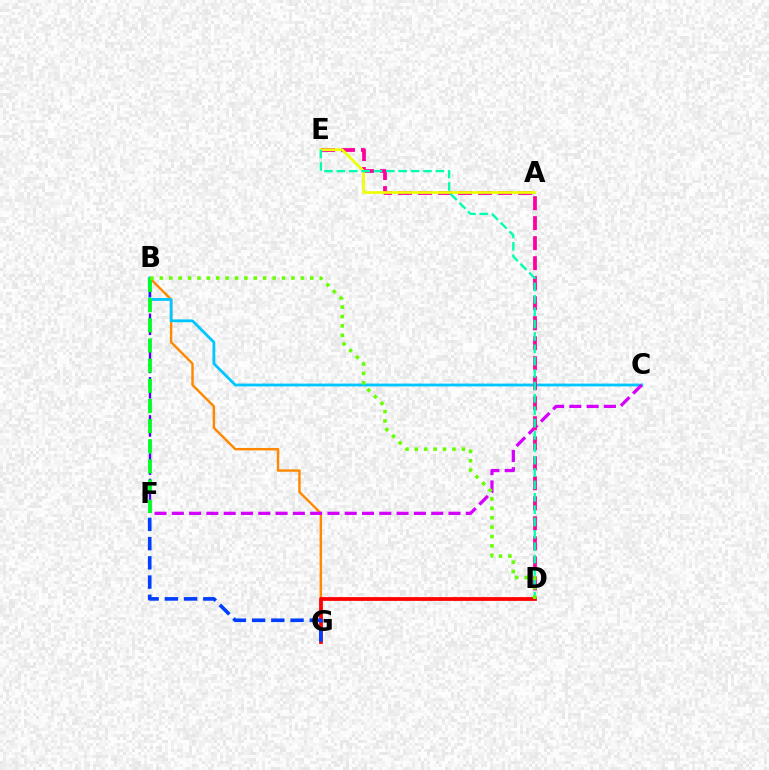{('B', 'G'): [{'color': '#ff8800', 'line_style': 'solid', 'thickness': 1.74}], ('D', 'G'): [{'color': '#ff0000', 'line_style': 'solid', 'thickness': 2.71}], ('B', 'C'): [{'color': '#00c7ff', 'line_style': 'solid', 'thickness': 2.02}], ('C', 'F'): [{'color': '#d600ff', 'line_style': 'dashed', 'thickness': 2.35}], ('B', 'F'): [{'color': '#4f00ff', 'line_style': 'dashed', 'thickness': 1.73}, {'color': '#00ff27', 'line_style': 'dashed', 'thickness': 2.74}], ('F', 'G'): [{'color': '#003fff', 'line_style': 'dashed', 'thickness': 2.61}], ('D', 'E'): [{'color': '#ff00a0', 'line_style': 'dashed', 'thickness': 2.72}, {'color': '#00ffaf', 'line_style': 'dashed', 'thickness': 1.68}], ('A', 'E'): [{'color': '#eeff00', 'line_style': 'solid', 'thickness': 1.93}], ('B', 'D'): [{'color': '#66ff00', 'line_style': 'dotted', 'thickness': 2.55}]}